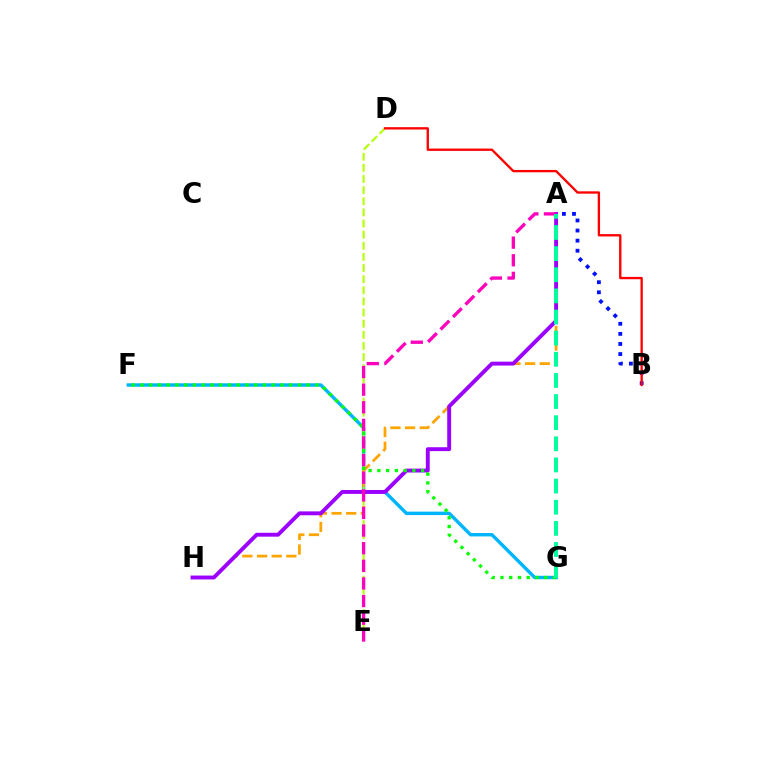{('F', 'G'): [{'color': '#00b5ff', 'line_style': 'solid', 'thickness': 2.46}, {'color': '#08ff00', 'line_style': 'dotted', 'thickness': 2.38}], ('D', 'E'): [{'color': '#b3ff00', 'line_style': 'dashed', 'thickness': 1.51}], ('A', 'H'): [{'color': '#ffa500', 'line_style': 'dashed', 'thickness': 1.99}, {'color': '#9b00ff', 'line_style': 'solid', 'thickness': 2.8}], ('A', 'B'): [{'color': '#0010ff', 'line_style': 'dotted', 'thickness': 2.74}], ('A', 'E'): [{'color': '#ff00bd', 'line_style': 'dashed', 'thickness': 2.39}], ('A', 'G'): [{'color': '#00ff9d', 'line_style': 'dashed', 'thickness': 2.87}], ('B', 'D'): [{'color': '#ff0000', 'line_style': 'solid', 'thickness': 1.68}]}